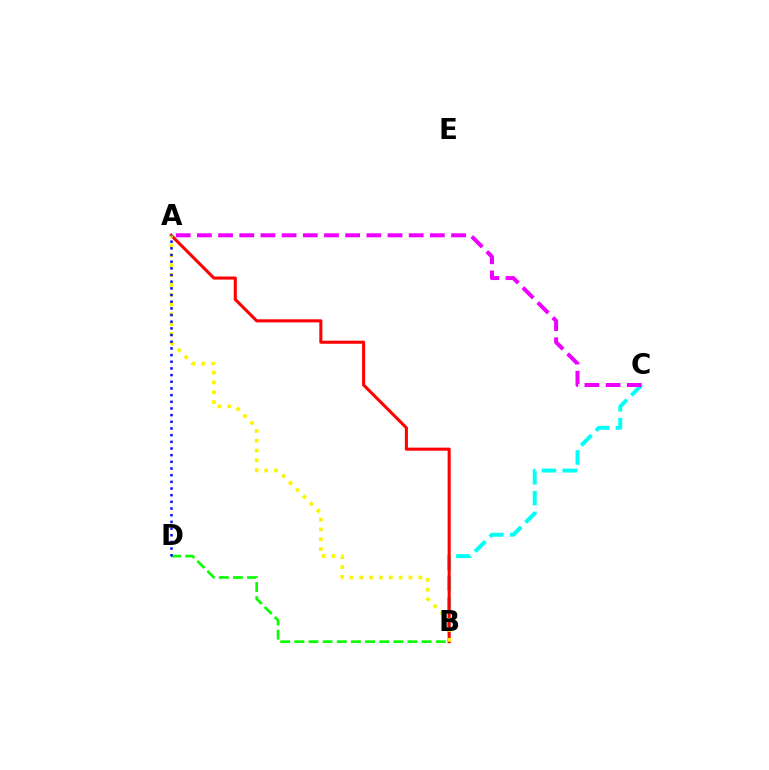{('B', 'C'): [{'color': '#00fff6', 'line_style': 'dashed', 'thickness': 2.83}], ('A', 'B'): [{'color': '#ff0000', 'line_style': 'solid', 'thickness': 2.21}, {'color': '#fcf500', 'line_style': 'dotted', 'thickness': 2.67}], ('B', 'D'): [{'color': '#08ff00', 'line_style': 'dashed', 'thickness': 1.92}], ('A', 'D'): [{'color': '#0010ff', 'line_style': 'dotted', 'thickness': 1.81}], ('A', 'C'): [{'color': '#ee00ff', 'line_style': 'dashed', 'thickness': 2.88}]}